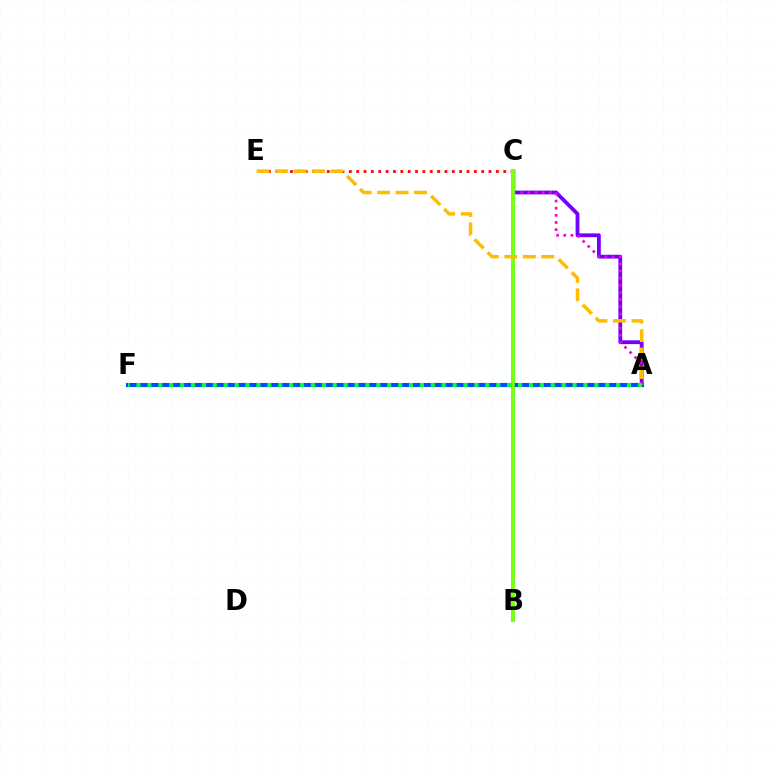{('C', 'E'): [{'color': '#ff0000', 'line_style': 'dotted', 'thickness': 2.0}], ('A', 'C'): [{'color': '#7200ff', 'line_style': 'solid', 'thickness': 2.73}, {'color': '#ff00cf', 'line_style': 'dotted', 'thickness': 1.94}], ('B', 'C'): [{'color': '#00fff6', 'line_style': 'solid', 'thickness': 2.93}, {'color': '#84ff00', 'line_style': 'solid', 'thickness': 2.56}], ('A', 'F'): [{'color': '#004bff', 'line_style': 'solid', 'thickness': 2.95}, {'color': '#00ff39', 'line_style': 'dotted', 'thickness': 2.96}], ('A', 'E'): [{'color': '#ffbd00', 'line_style': 'dashed', 'thickness': 2.51}]}